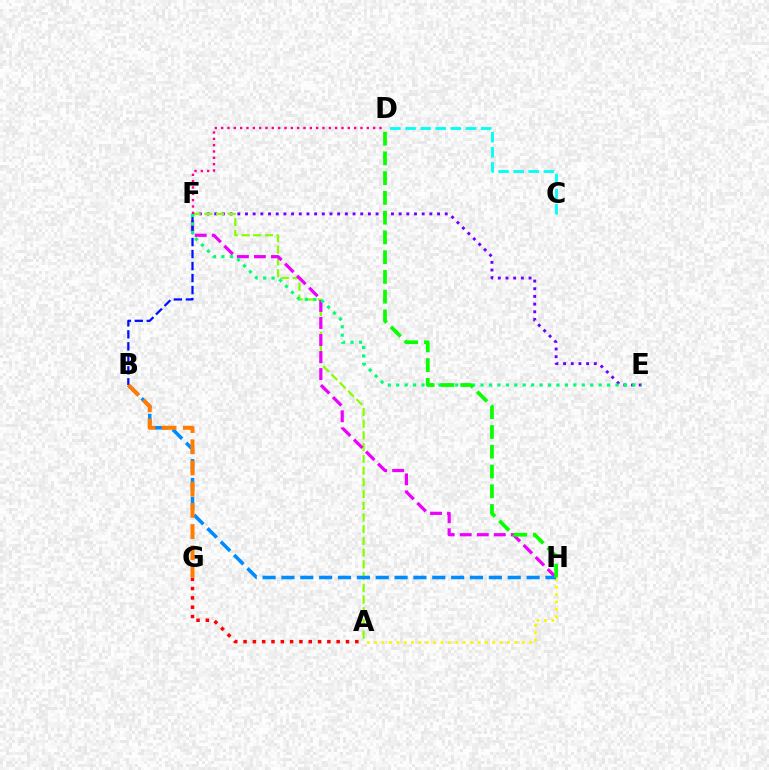{('E', 'F'): [{'color': '#7200ff', 'line_style': 'dotted', 'thickness': 2.09}, {'color': '#00ff74', 'line_style': 'dotted', 'thickness': 2.29}], ('A', 'F'): [{'color': '#84ff00', 'line_style': 'dashed', 'thickness': 1.59}], ('C', 'D'): [{'color': '#00fff6', 'line_style': 'dashed', 'thickness': 2.05}], ('A', 'H'): [{'color': '#fcf500', 'line_style': 'dotted', 'thickness': 2.0}], ('F', 'H'): [{'color': '#ee00ff', 'line_style': 'dashed', 'thickness': 2.31}], ('A', 'G'): [{'color': '#ff0000', 'line_style': 'dotted', 'thickness': 2.53}], ('B', 'H'): [{'color': '#008cff', 'line_style': 'dashed', 'thickness': 2.56}], ('B', 'F'): [{'color': '#0010ff', 'line_style': 'dashed', 'thickness': 1.63}], ('D', 'H'): [{'color': '#08ff00', 'line_style': 'dashed', 'thickness': 2.68}], ('B', 'G'): [{'color': '#ff7c00', 'line_style': 'dashed', 'thickness': 2.88}], ('D', 'F'): [{'color': '#ff0094', 'line_style': 'dotted', 'thickness': 1.72}]}